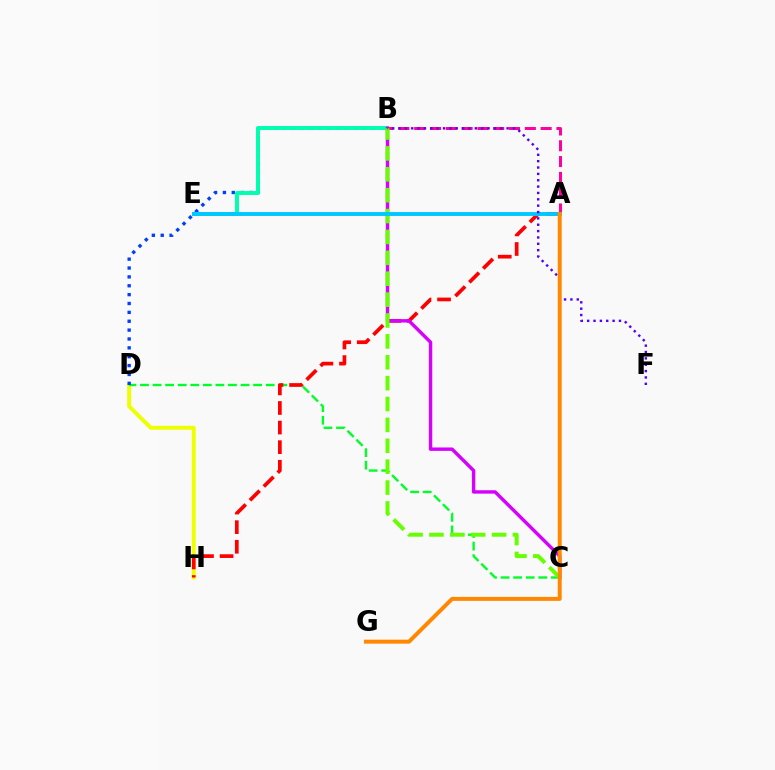{('D', 'H'): [{'color': '#eeff00', 'line_style': 'solid', 'thickness': 2.83}], ('C', 'D'): [{'color': '#00ff27', 'line_style': 'dashed', 'thickness': 1.71}], ('A', 'H'): [{'color': '#ff0000', 'line_style': 'dashed', 'thickness': 2.66}], ('B', 'D'): [{'color': '#003fff', 'line_style': 'dotted', 'thickness': 2.41}], ('B', 'E'): [{'color': '#00ffaf', 'line_style': 'solid', 'thickness': 2.84}], ('B', 'C'): [{'color': '#d600ff', 'line_style': 'solid', 'thickness': 2.45}, {'color': '#66ff00', 'line_style': 'dashed', 'thickness': 2.84}], ('A', 'B'): [{'color': '#ff00a0', 'line_style': 'dashed', 'thickness': 2.15}], ('A', 'E'): [{'color': '#00c7ff', 'line_style': 'solid', 'thickness': 2.8}], ('B', 'F'): [{'color': '#4f00ff', 'line_style': 'dotted', 'thickness': 1.73}], ('A', 'G'): [{'color': '#ff8800', 'line_style': 'solid', 'thickness': 2.86}]}